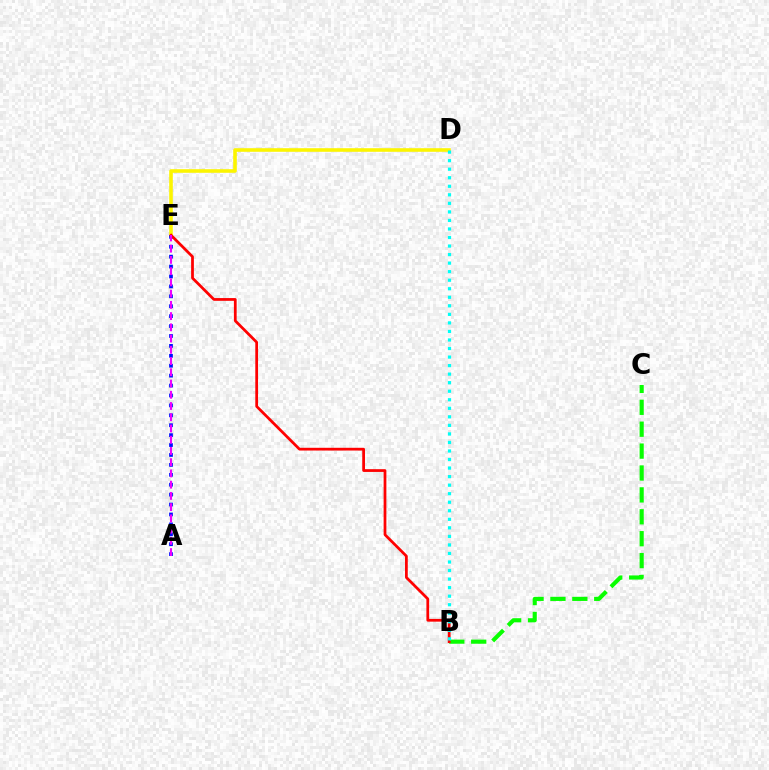{('D', 'E'): [{'color': '#fcf500', 'line_style': 'solid', 'thickness': 2.59}], ('A', 'E'): [{'color': '#0010ff', 'line_style': 'dotted', 'thickness': 2.69}, {'color': '#ee00ff', 'line_style': 'dashed', 'thickness': 1.53}], ('B', 'C'): [{'color': '#08ff00', 'line_style': 'dashed', 'thickness': 2.97}], ('B', 'E'): [{'color': '#ff0000', 'line_style': 'solid', 'thickness': 1.98}], ('B', 'D'): [{'color': '#00fff6', 'line_style': 'dotted', 'thickness': 2.32}]}